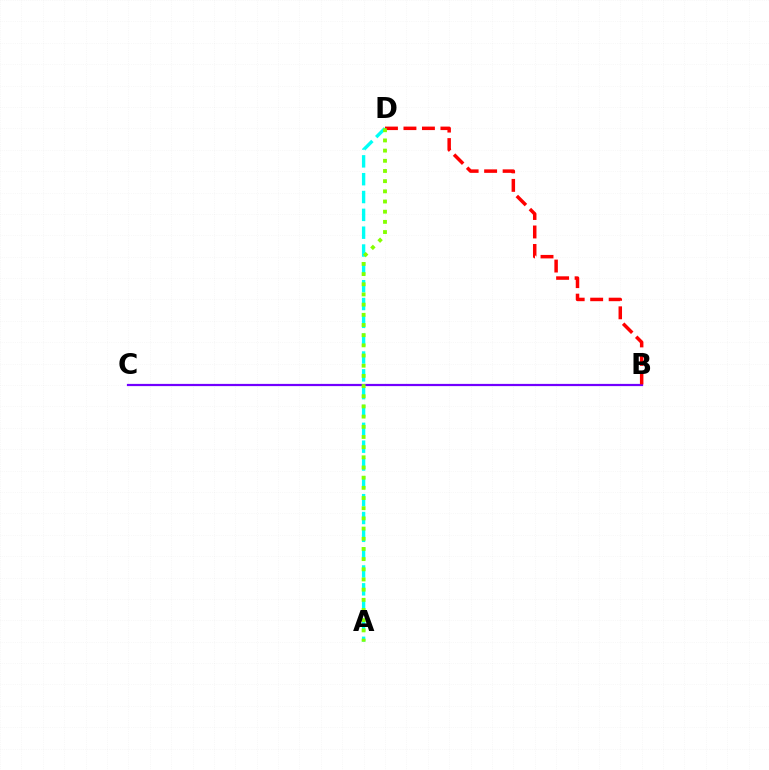{('B', 'C'): [{'color': '#7200ff', 'line_style': 'solid', 'thickness': 1.6}], ('B', 'D'): [{'color': '#ff0000', 'line_style': 'dashed', 'thickness': 2.51}], ('A', 'D'): [{'color': '#00fff6', 'line_style': 'dashed', 'thickness': 2.42}, {'color': '#84ff00', 'line_style': 'dotted', 'thickness': 2.77}]}